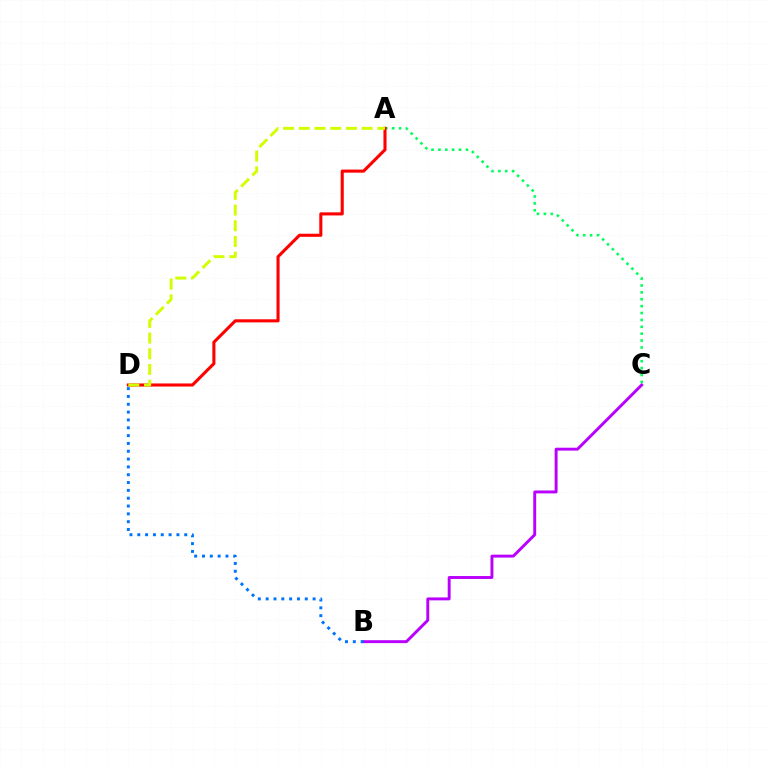{('B', 'C'): [{'color': '#b900ff', 'line_style': 'solid', 'thickness': 2.1}], ('A', 'C'): [{'color': '#00ff5c', 'line_style': 'dotted', 'thickness': 1.87}], ('B', 'D'): [{'color': '#0074ff', 'line_style': 'dotted', 'thickness': 2.13}], ('A', 'D'): [{'color': '#ff0000', 'line_style': 'solid', 'thickness': 2.22}, {'color': '#d1ff00', 'line_style': 'dashed', 'thickness': 2.13}]}